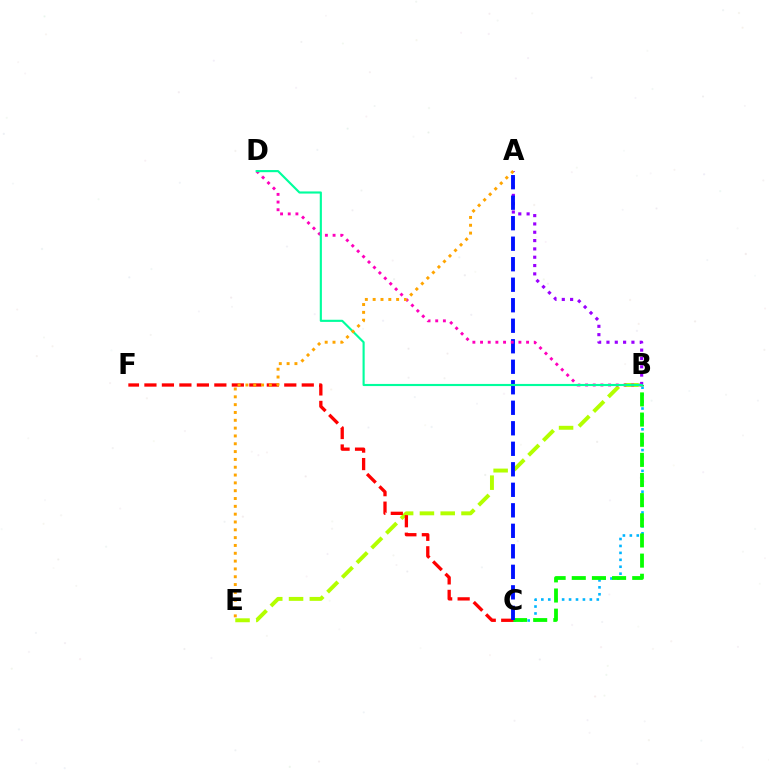{('B', 'C'): [{'color': '#00b5ff', 'line_style': 'dotted', 'thickness': 1.88}, {'color': '#08ff00', 'line_style': 'dashed', 'thickness': 2.74}], ('A', 'B'): [{'color': '#9b00ff', 'line_style': 'dotted', 'thickness': 2.26}], ('B', 'E'): [{'color': '#b3ff00', 'line_style': 'dashed', 'thickness': 2.82}], ('C', 'F'): [{'color': '#ff0000', 'line_style': 'dashed', 'thickness': 2.38}], ('A', 'C'): [{'color': '#0010ff', 'line_style': 'dashed', 'thickness': 2.79}], ('B', 'D'): [{'color': '#ff00bd', 'line_style': 'dotted', 'thickness': 2.08}, {'color': '#00ff9d', 'line_style': 'solid', 'thickness': 1.54}], ('A', 'E'): [{'color': '#ffa500', 'line_style': 'dotted', 'thickness': 2.13}]}